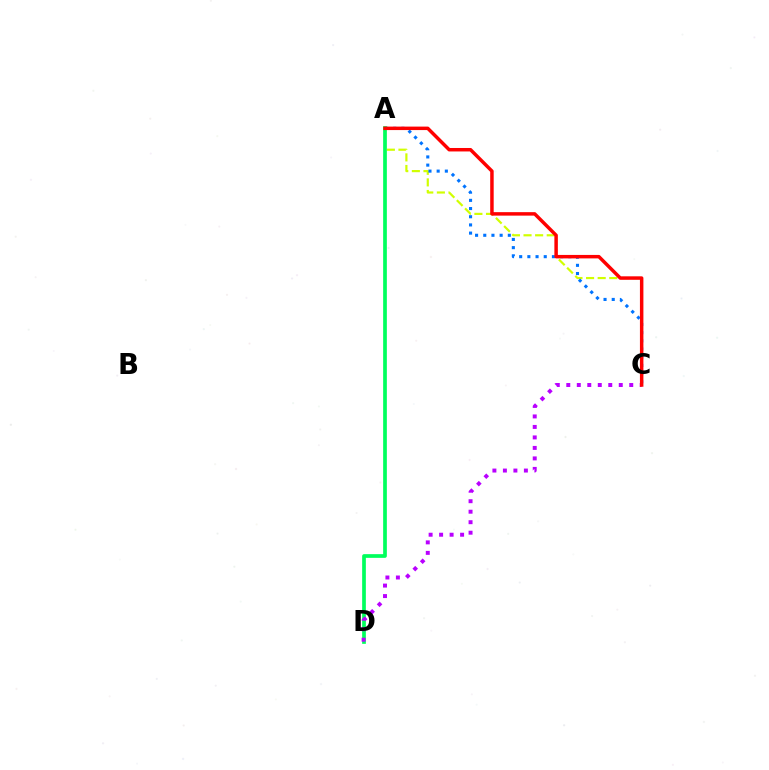{('A', 'C'): [{'color': '#d1ff00', 'line_style': 'dashed', 'thickness': 1.58}, {'color': '#0074ff', 'line_style': 'dotted', 'thickness': 2.22}, {'color': '#ff0000', 'line_style': 'solid', 'thickness': 2.5}], ('A', 'D'): [{'color': '#00ff5c', 'line_style': 'solid', 'thickness': 2.67}], ('C', 'D'): [{'color': '#b900ff', 'line_style': 'dotted', 'thickness': 2.85}]}